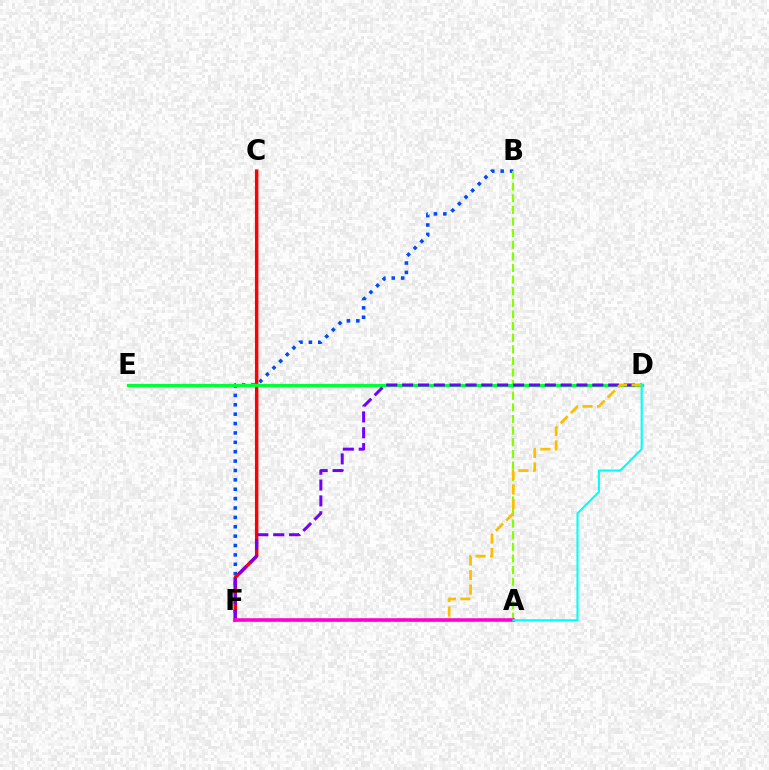{('B', 'F'): [{'color': '#004bff', 'line_style': 'dotted', 'thickness': 2.55}], ('C', 'F'): [{'color': '#ff0000', 'line_style': 'solid', 'thickness': 2.48}], ('A', 'B'): [{'color': '#84ff00', 'line_style': 'dashed', 'thickness': 1.58}], ('D', 'E'): [{'color': '#00ff39', 'line_style': 'solid', 'thickness': 2.35}], ('D', 'F'): [{'color': '#7200ff', 'line_style': 'dashed', 'thickness': 2.15}, {'color': '#ffbd00', 'line_style': 'dashed', 'thickness': 1.97}], ('A', 'F'): [{'color': '#ff00cf', 'line_style': 'solid', 'thickness': 2.57}], ('A', 'D'): [{'color': '#00fff6', 'line_style': 'solid', 'thickness': 1.51}]}